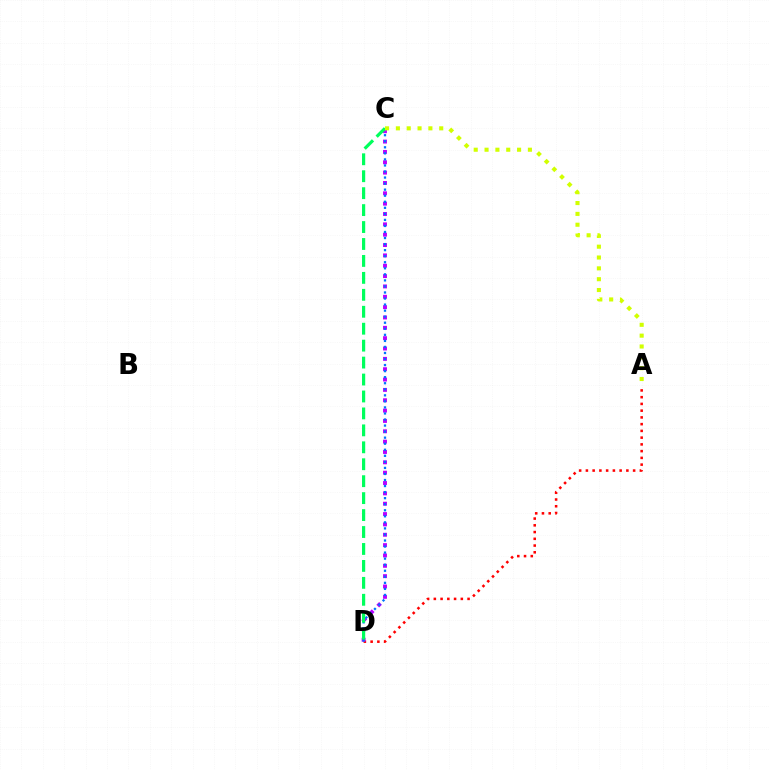{('A', 'D'): [{'color': '#ff0000', 'line_style': 'dotted', 'thickness': 1.83}], ('C', 'D'): [{'color': '#b900ff', 'line_style': 'dotted', 'thickness': 2.81}, {'color': '#0074ff', 'line_style': 'dotted', 'thickness': 1.64}, {'color': '#00ff5c', 'line_style': 'dashed', 'thickness': 2.3}], ('A', 'C'): [{'color': '#d1ff00', 'line_style': 'dotted', 'thickness': 2.94}]}